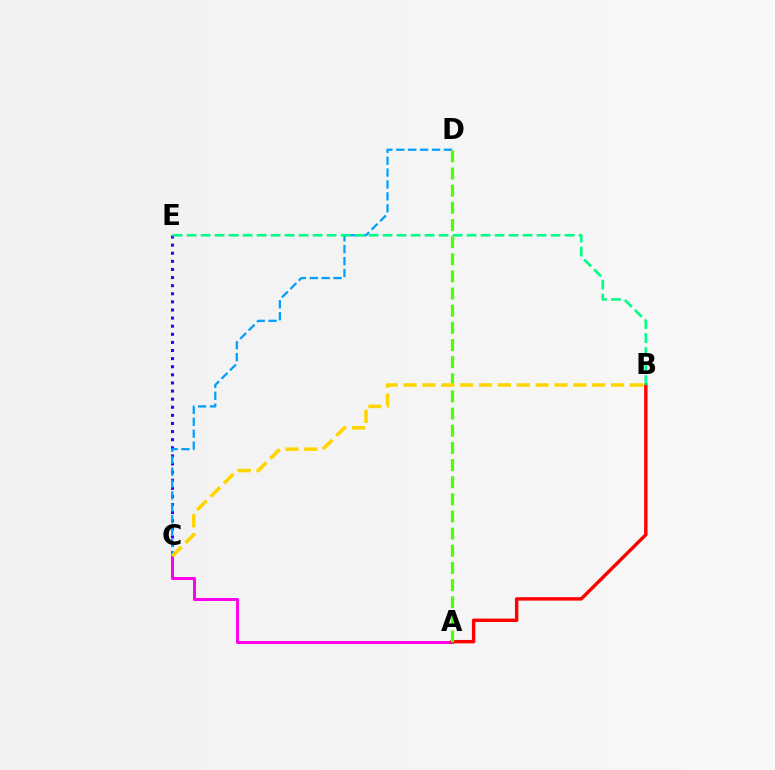{('A', 'C'): [{'color': '#ff00ed', 'line_style': 'solid', 'thickness': 2.18}], ('C', 'E'): [{'color': '#3700ff', 'line_style': 'dotted', 'thickness': 2.2}], ('A', 'B'): [{'color': '#ff0000', 'line_style': 'solid', 'thickness': 2.45}], ('C', 'D'): [{'color': '#009eff', 'line_style': 'dashed', 'thickness': 1.62}], ('A', 'D'): [{'color': '#4fff00', 'line_style': 'dashed', 'thickness': 2.33}], ('B', 'C'): [{'color': '#ffd500', 'line_style': 'dashed', 'thickness': 2.56}], ('B', 'E'): [{'color': '#00ff86', 'line_style': 'dashed', 'thickness': 1.9}]}